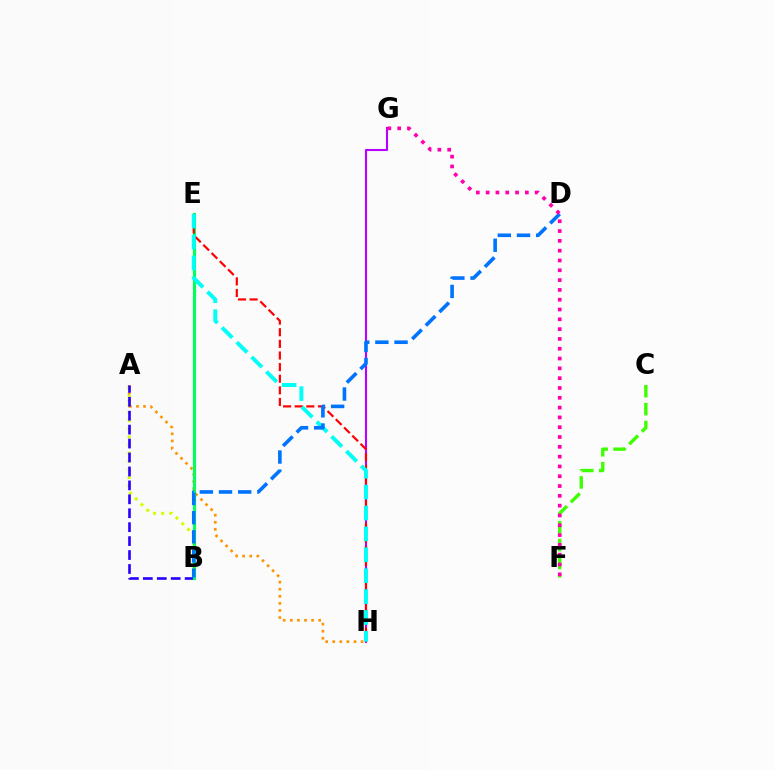{('A', 'H'): [{'color': '#ff9400', 'line_style': 'dotted', 'thickness': 1.93}], ('A', 'B'): [{'color': '#d1ff00', 'line_style': 'dotted', 'thickness': 2.2}, {'color': '#2500ff', 'line_style': 'dashed', 'thickness': 1.89}], ('G', 'H'): [{'color': '#b900ff', 'line_style': 'solid', 'thickness': 1.51}], ('B', 'E'): [{'color': '#00ff5c', 'line_style': 'solid', 'thickness': 2.25}], ('C', 'F'): [{'color': '#3dff00', 'line_style': 'dashed', 'thickness': 2.43}], ('E', 'H'): [{'color': '#ff0000', 'line_style': 'dashed', 'thickness': 1.58}, {'color': '#00fff6', 'line_style': 'dashed', 'thickness': 2.84}], ('B', 'D'): [{'color': '#0074ff', 'line_style': 'dashed', 'thickness': 2.6}], ('F', 'G'): [{'color': '#ff00ac', 'line_style': 'dotted', 'thickness': 2.66}]}